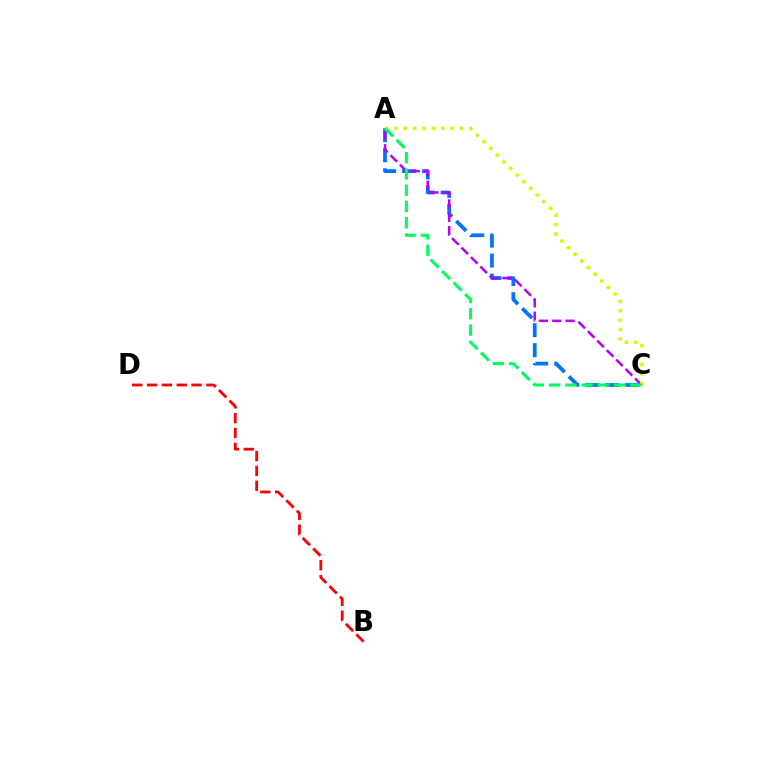{('B', 'D'): [{'color': '#ff0000', 'line_style': 'dashed', 'thickness': 2.01}], ('A', 'C'): [{'color': '#0074ff', 'line_style': 'dashed', 'thickness': 2.71}, {'color': '#b900ff', 'line_style': 'dashed', 'thickness': 1.81}, {'color': '#d1ff00', 'line_style': 'dotted', 'thickness': 2.55}, {'color': '#00ff5c', 'line_style': 'dashed', 'thickness': 2.21}]}